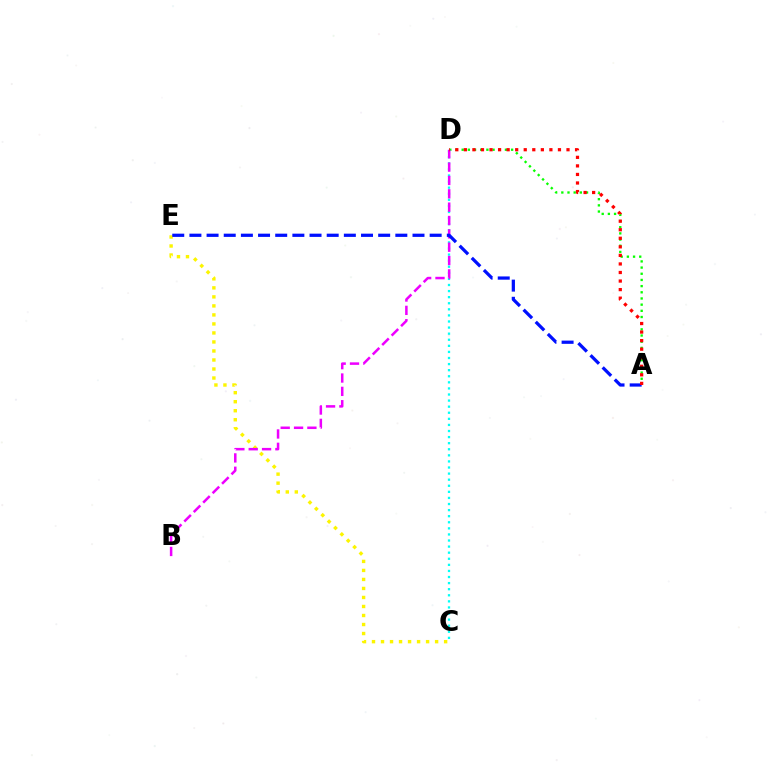{('A', 'D'): [{'color': '#08ff00', 'line_style': 'dotted', 'thickness': 1.68}, {'color': '#ff0000', 'line_style': 'dotted', 'thickness': 2.32}], ('C', 'E'): [{'color': '#fcf500', 'line_style': 'dotted', 'thickness': 2.45}], ('C', 'D'): [{'color': '#00fff6', 'line_style': 'dotted', 'thickness': 1.65}], ('B', 'D'): [{'color': '#ee00ff', 'line_style': 'dashed', 'thickness': 1.81}], ('A', 'E'): [{'color': '#0010ff', 'line_style': 'dashed', 'thickness': 2.33}]}